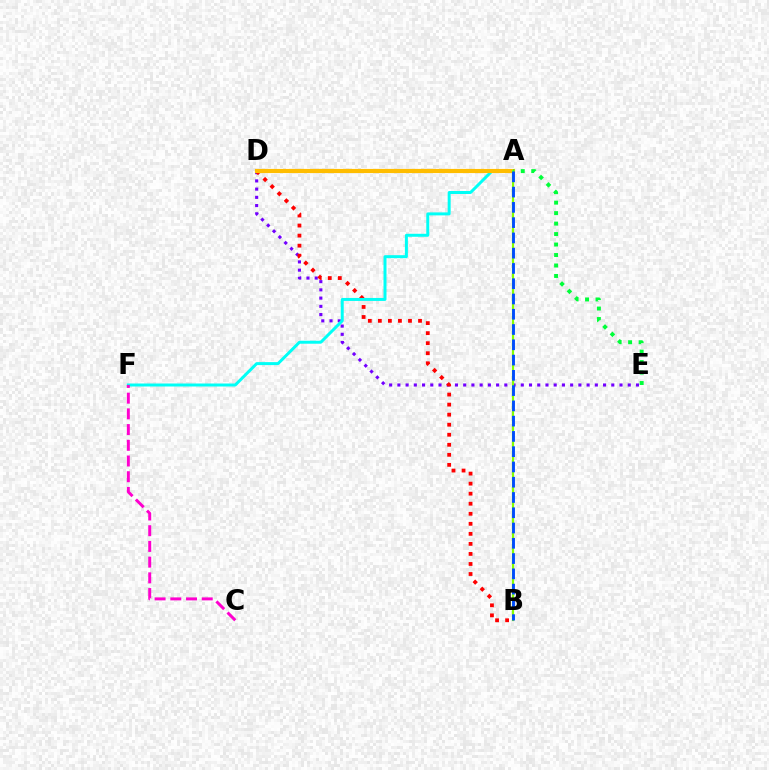{('D', 'E'): [{'color': '#7200ff', 'line_style': 'dotted', 'thickness': 2.24}], ('B', 'D'): [{'color': '#ff0000', 'line_style': 'dotted', 'thickness': 2.73}], ('A', 'F'): [{'color': '#00fff6', 'line_style': 'solid', 'thickness': 2.15}], ('A', 'D'): [{'color': '#ffbd00', 'line_style': 'solid', 'thickness': 2.99}], ('C', 'F'): [{'color': '#ff00cf', 'line_style': 'dashed', 'thickness': 2.13}], ('A', 'B'): [{'color': '#84ff00', 'line_style': 'solid', 'thickness': 1.59}, {'color': '#004bff', 'line_style': 'dashed', 'thickness': 2.07}], ('A', 'E'): [{'color': '#00ff39', 'line_style': 'dotted', 'thickness': 2.85}]}